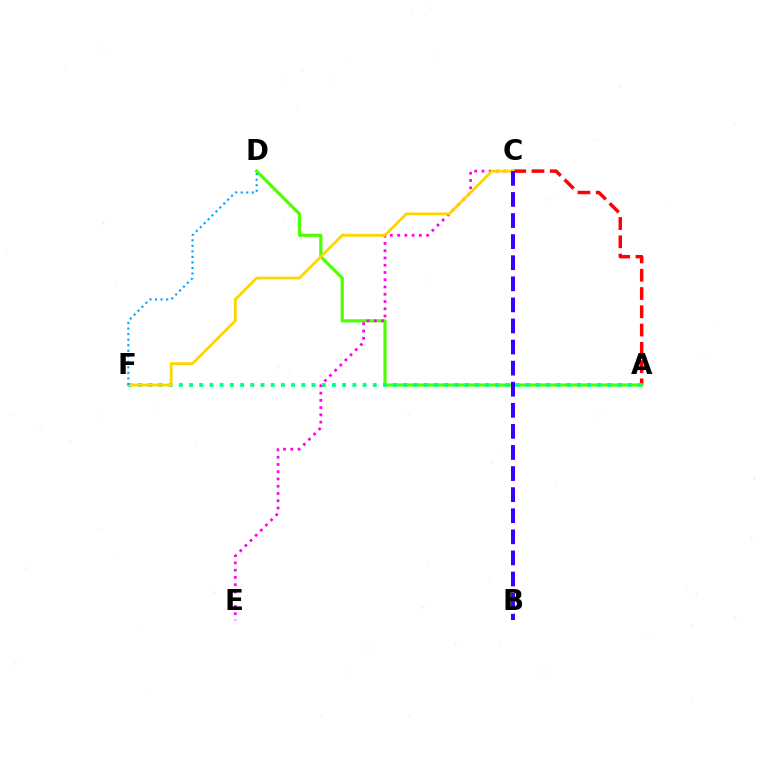{('A', 'C'): [{'color': '#ff0000', 'line_style': 'dashed', 'thickness': 2.48}], ('A', 'D'): [{'color': '#4fff00', 'line_style': 'solid', 'thickness': 2.29}], ('A', 'F'): [{'color': '#00ff86', 'line_style': 'dotted', 'thickness': 2.77}], ('C', 'E'): [{'color': '#ff00ed', 'line_style': 'dotted', 'thickness': 1.97}], ('C', 'F'): [{'color': '#ffd500', 'line_style': 'solid', 'thickness': 2.04}], ('D', 'F'): [{'color': '#009eff', 'line_style': 'dotted', 'thickness': 1.5}], ('B', 'C'): [{'color': '#3700ff', 'line_style': 'dashed', 'thickness': 2.86}]}